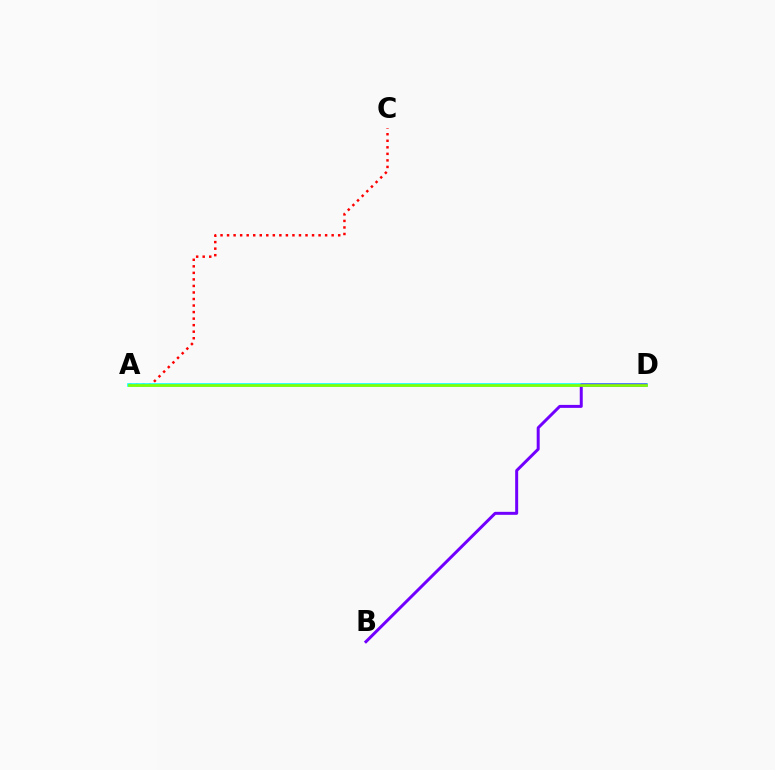{('A', 'C'): [{'color': '#ff0000', 'line_style': 'dotted', 'thickness': 1.78}], ('A', 'D'): [{'color': '#00fff6', 'line_style': 'solid', 'thickness': 2.57}, {'color': '#84ff00', 'line_style': 'solid', 'thickness': 1.93}], ('B', 'D'): [{'color': '#7200ff', 'line_style': 'solid', 'thickness': 2.15}]}